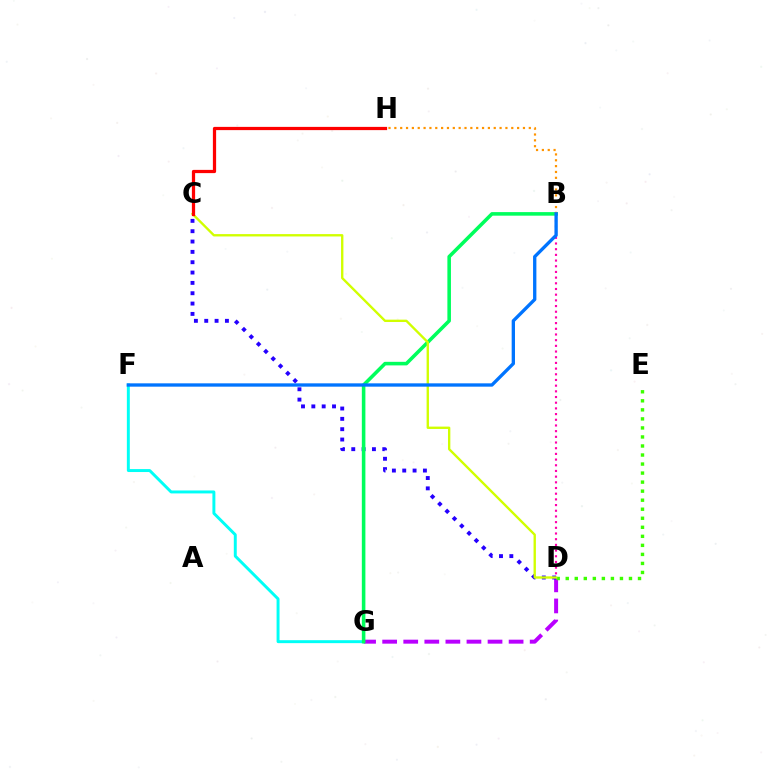{('F', 'G'): [{'color': '#00fff6', 'line_style': 'solid', 'thickness': 2.12}], ('D', 'G'): [{'color': '#b900ff', 'line_style': 'dashed', 'thickness': 2.86}], ('B', 'D'): [{'color': '#ff00ac', 'line_style': 'dotted', 'thickness': 1.54}], ('C', 'D'): [{'color': '#2500ff', 'line_style': 'dotted', 'thickness': 2.81}, {'color': '#d1ff00', 'line_style': 'solid', 'thickness': 1.7}], ('D', 'E'): [{'color': '#3dff00', 'line_style': 'dotted', 'thickness': 2.45}], ('B', 'G'): [{'color': '#00ff5c', 'line_style': 'solid', 'thickness': 2.57}], ('B', 'H'): [{'color': '#ff9400', 'line_style': 'dotted', 'thickness': 1.59}], ('C', 'H'): [{'color': '#ff0000', 'line_style': 'solid', 'thickness': 2.33}], ('B', 'F'): [{'color': '#0074ff', 'line_style': 'solid', 'thickness': 2.39}]}